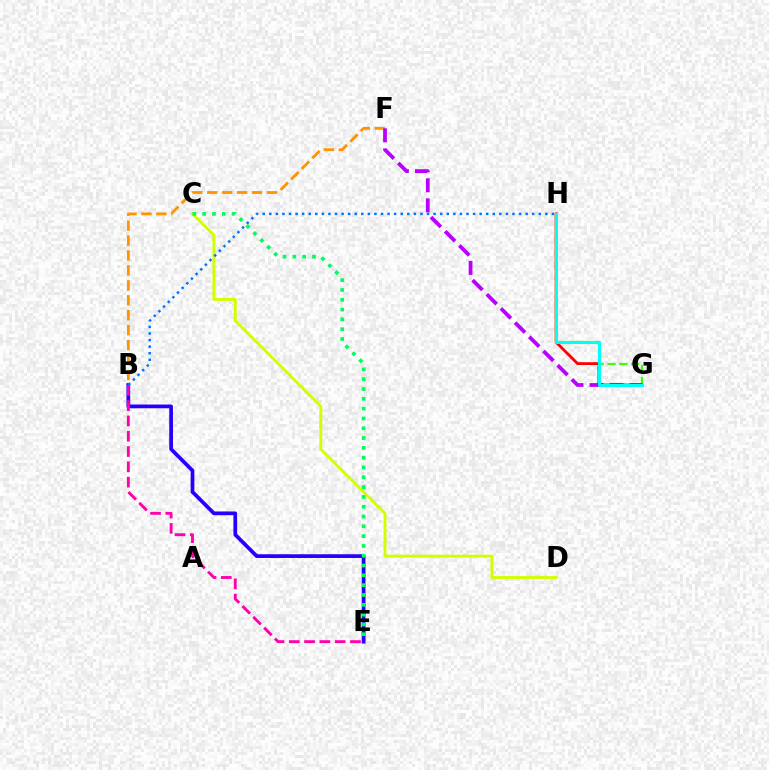{('B', 'F'): [{'color': '#ff9400', 'line_style': 'dashed', 'thickness': 2.03}], ('C', 'D'): [{'color': '#d1ff00', 'line_style': 'solid', 'thickness': 2.07}], ('G', 'H'): [{'color': '#3dff00', 'line_style': 'dashed', 'thickness': 1.61}, {'color': '#ff0000', 'line_style': 'solid', 'thickness': 2.04}, {'color': '#00fff6', 'line_style': 'solid', 'thickness': 2.18}], ('F', 'G'): [{'color': '#b900ff', 'line_style': 'dashed', 'thickness': 2.72}], ('B', 'E'): [{'color': '#2500ff', 'line_style': 'solid', 'thickness': 2.69}, {'color': '#ff00ac', 'line_style': 'dashed', 'thickness': 2.08}], ('B', 'H'): [{'color': '#0074ff', 'line_style': 'dotted', 'thickness': 1.79}], ('C', 'E'): [{'color': '#00ff5c', 'line_style': 'dotted', 'thickness': 2.66}]}